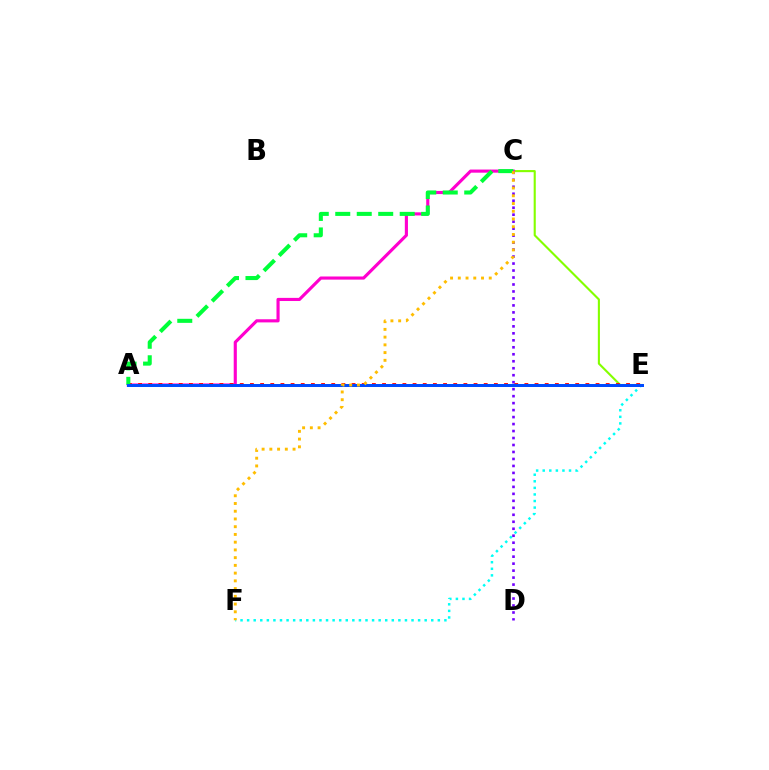{('C', 'E'): [{'color': '#84ff00', 'line_style': 'solid', 'thickness': 1.52}], ('A', 'C'): [{'color': '#ff00cf', 'line_style': 'solid', 'thickness': 2.25}, {'color': '#00ff39', 'line_style': 'dashed', 'thickness': 2.92}], ('E', 'F'): [{'color': '#00fff6', 'line_style': 'dotted', 'thickness': 1.79}], ('A', 'E'): [{'color': '#ff0000', 'line_style': 'dotted', 'thickness': 2.76}, {'color': '#004bff', 'line_style': 'solid', 'thickness': 2.16}], ('C', 'D'): [{'color': '#7200ff', 'line_style': 'dotted', 'thickness': 1.9}], ('C', 'F'): [{'color': '#ffbd00', 'line_style': 'dotted', 'thickness': 2.1}]}